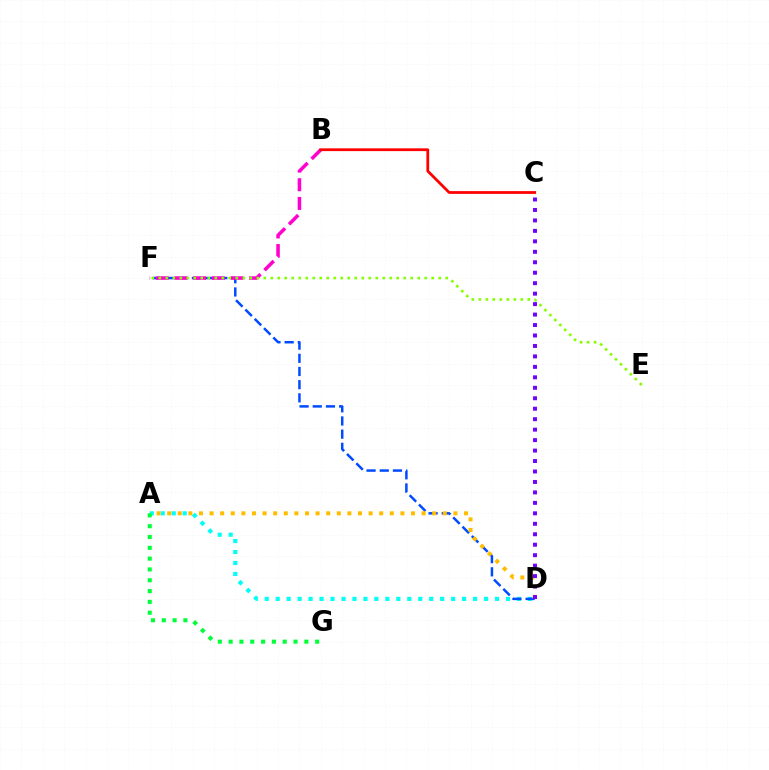{('A', 'D'): [{'color': '#00fff6', 'line_style': 'dotted', 'thickness': 2.98}, {'color': '#ffbd00', 'line_style': 'dotted', 'thickness': 2.88}], ('D', 'F'): [{'color': '#004bff', 'line_style': 'dashed', 'thickness': 1.79}], ('B', 'F'): [{'color': '#ff00cf', 'line_style': 'dashed', 'thickness': 2.54}], ('E', 'F'): [{'color': '#84ff00', 'line_style': 'dotted', 'thickness': 1.9}], ('A', 'G'): [{'color': '#00ff39', 'line_style': 'dotted', 'thickness': 2.94}], ('C', 'D'): [{'color': '#7200ff', 'line_style': 'dotted', 'thickness': 2.84}], ('B', 'C'): [{'color': '#ff0000', 'line_style': 'solid', 'thickness': 1.99}]}